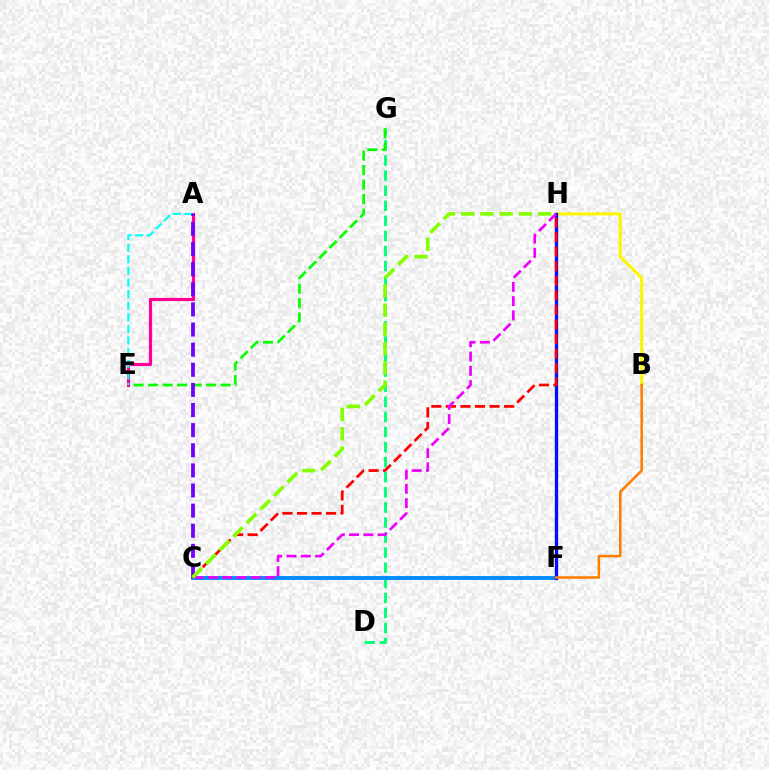{('B', 'H'): [{'color': '#fcf500', 'line_style': 'solid', 'thickness': 2.19}], ('D', 'G'): [{'color': '#00ff74', 'line_style': 'dashed', 'thickness': 2.05}], ('C', 'F'): [{'color': '#008cff', 'line_style': 'solid', 'thickness': 2.81}], ('E', 'G'): [{'color': '#08ff00', 'line_style': 'dashed', 'thickness': 1.97}], ('A', 'E'): [{'color': '#ff0094', 'line_style': 'solid', 'thickness': 2.29}, {'color': '#00fff6', 'line_style': 'dashed', 'thickness': 1.58}], ('F', 'H'): [{'color': '#0010ff', 'line_style': 'solid', 'thickness': 2.39}], ('B', 'F'): [{'color': '#ff7c00', 'line_style': 'solid', 'thickness': 1.83}], ('A', 'C'): [{'color': '#7200ff', 'line_style': 'dashed', 'thickness': 2.73}], ('C', 'H'): [{'color': '#ff0000', 'line_style': 'dashed', 'thickness': 1.98}, {'color': '#ee00ff', 'line_style': 'dashed', 'thickness': 1.94}, {'color': '#84ff00', 'line_style': 'dashed', 'thickness': 2.61}]}